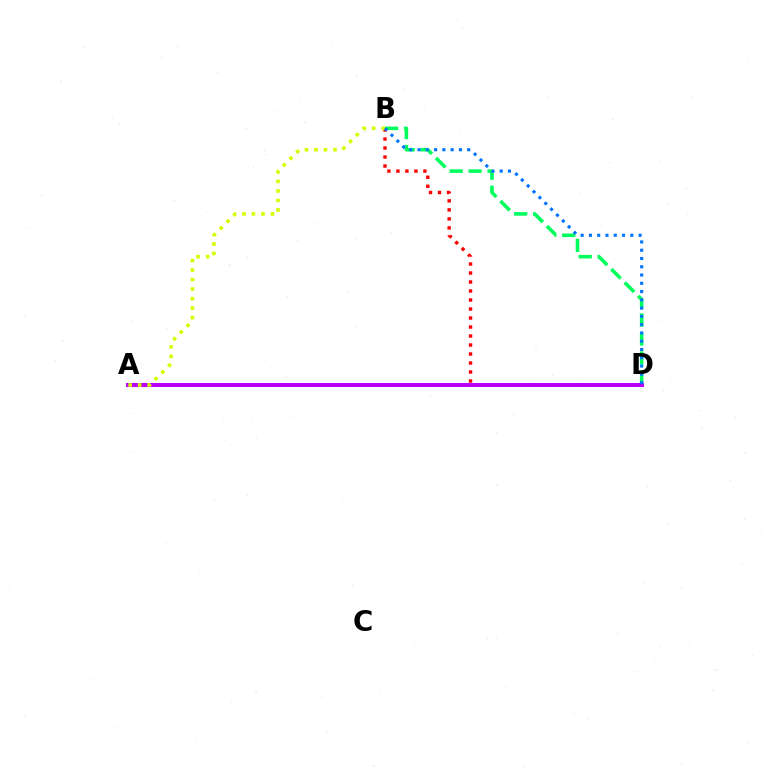{('B', 'D'): [{'color': '#00ff5c', 'line_style': 'dashed', 'thickness': 2.58}, {'color': '#ff0000', 'line_style': 'dotted', 'thickness': 2.45}, {'color': '#0074ff', 'line_style': 'dotted', 'thickness': 2.25}], ('A', 'D'): [{'color': '#b900ff', 'line_style': 'solid', 'thickness': 2.9}], ('A', 'B'): [{'color': '#d1ff00', 'line_style': 'dotted', 'thickness': 2.58}]}